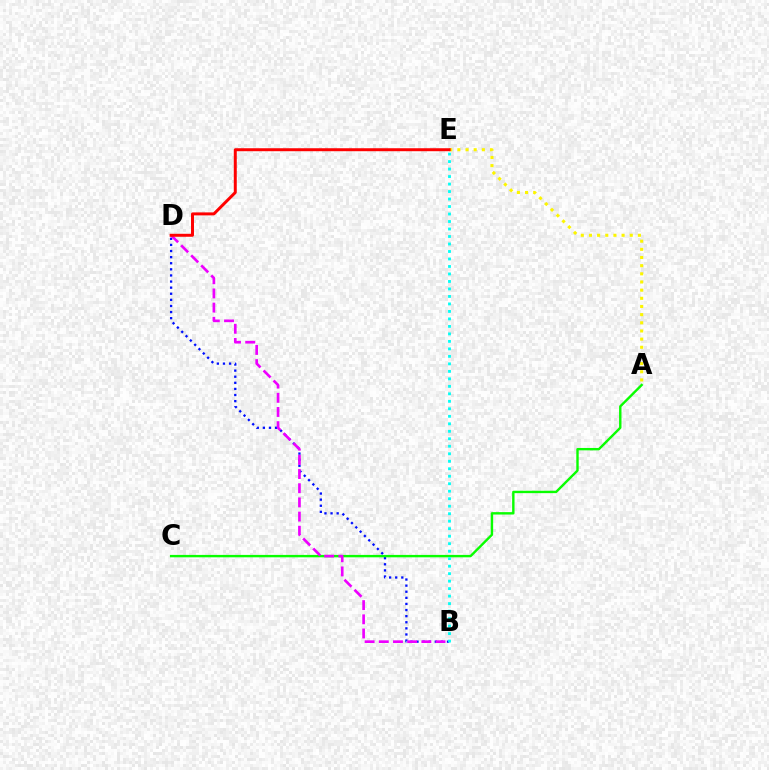{('B', 'D'): [{'color': '#0010ff', 'line_style': 'dotted', 'thickness': 1.66}, {'color': '#ee00ff', 'line_style': 'dashed', 'thickness': 1.93}], ('A', 'C'): [{'color': '#08ff00', 'line_style': 'solid', 'thickness': 1.73}], ('A', 'E'): [{'color': '#fcf500', 'line_style': 'dotted', 'thickness': 2.22}], ('B', 'E'): [{'color': '#00fff6', 'line_style': 'dotted', 'thickness': 2.04}], ('D', 'E'): [{'color': '#ff0000', 'line_style': 'solid', 'thickness': 2.14}]}